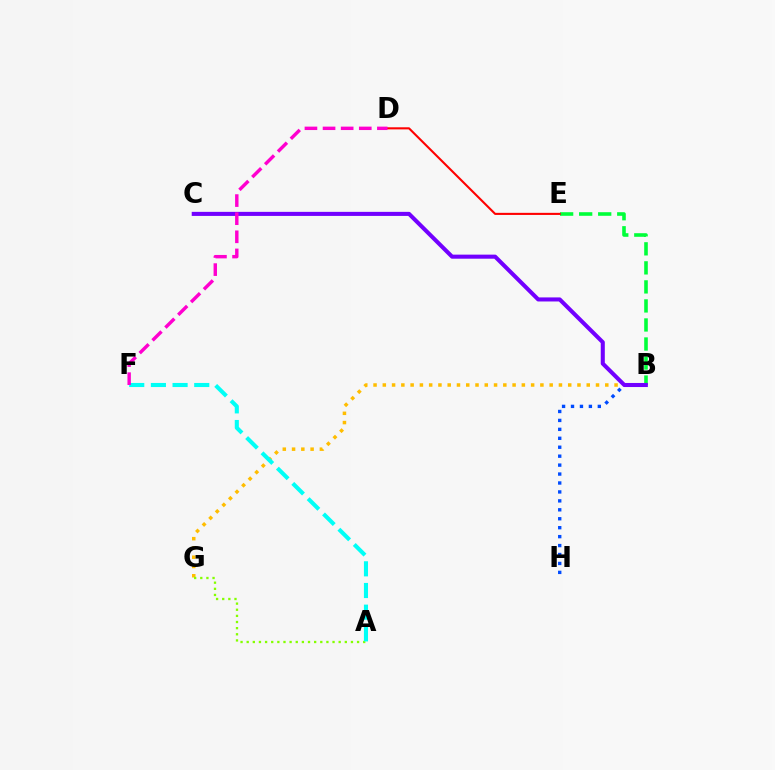{('B', 'E'): [{'color': '#00ff39', 'line_style': 'dashed', 'thickness': 2.59}], ('B', 'H'): [{'color': '#004bff', 'line_style': 'dotted', 'thickness': 2.43}], ('B', 'G'): [{'color': '#ffbd00', 'line_style': 'dotted', 'thickness': 2.52}], ('A', 'G'): [{'color': '#84ff00', 'line_style': 'dotted', 'thickness': 1.67}], ('B', 'C'): [{'color': '#7200ff', 'line_style': 'solid', 'thickness': 2.93}], ('A', 'F'): [{'color': '#00fff6', 'line_style': 'dashed', 'thickness': 2.94}], ('D', 'E'): [{'color': '#ff0000', 'line_style': 'solid', 'thickness': 1.51}], ('D', 'F'): [{'color': '#ff00cf', 'line_style': 'dashed', 'thickness': 2.46}]}